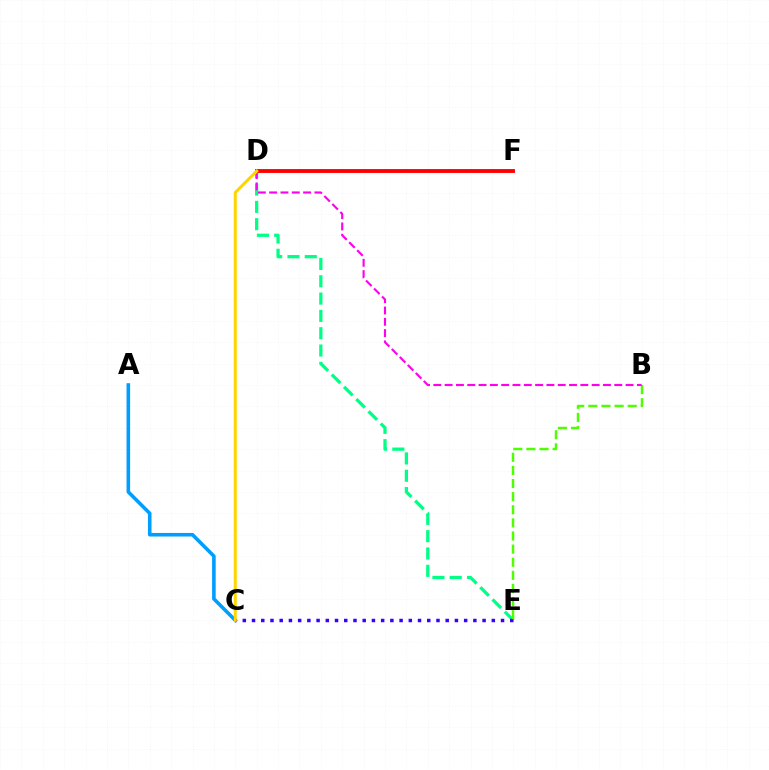{('D', 'E'): [{'color': '#00ff86', 'line_style': 'dashed', 'thickness': 2.35}], ('A', 'C'): [{'color': '#009eff', 'line_style': 'solid', 'thickness': 2.58}], ('D', 'F'): [{'color': '#ff0000', 'line_style': 'solid', 'thickness': 2.78}], ('C', 'E'): [{'color': '#3700ff', 'line_style': 'dotted', 'thickness': 2.51}], ('B', 'E'): [{'color': '#4fff00', 'line_style': 'dashed', 'thickness': 1.78}], ('B', 'D'): [{'color': '#ff00ed', 'line_style': 'dashed', 'thickness': 1.54}], ('C', 'D'): [{'color': '#ffd500', 'line_style': 'solid', 'thickness': 2.17}]}